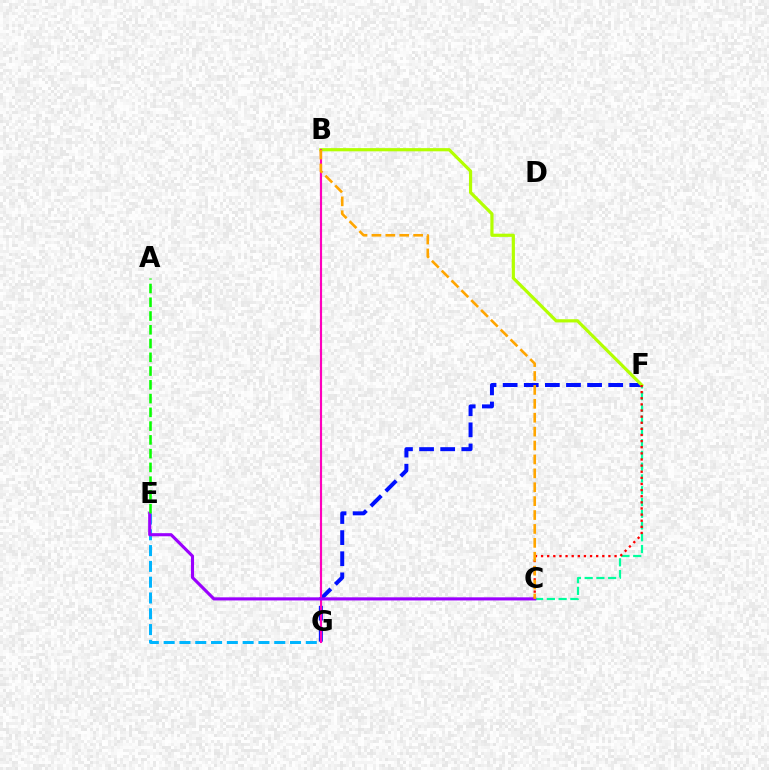{('F', 'G'): [{'color': '#0010ff', 'line_style': 'dashed', 'thickness': 2.87}], ('C', 'F'): [{'color': '#00ff9d', 'line_style': 'dashed', 'thickness': 1.6}, {'color': '#ff0000', 'line_style': 'dotted', 'thickness': 1.66}], ('B', 'F'): [{'color': '#b3ff00', 'line_style': 'solid', 'thickness': 2.3}], ('E', 'G'): [{'color': '#00b5ff', 'line_style': 'dashed', 'thickness': 2.15}], ('B', 'G'): [{'color': '#ff00bd', 'line_style': 'solid', 'thickness': 1.55}], ('C', 'E'): [{'color': '#9b00ff', 'line_style': 'solid', 'thickness': 2.24}], ('A', 'E'): [{'color': '#08ff00', 'line_style': 'dashed', 'thickness': 1.87}], ('B', 'C'): [{'color': '#ffa500', 'line_style': 'dashed', 'thickness': 1.89}]}